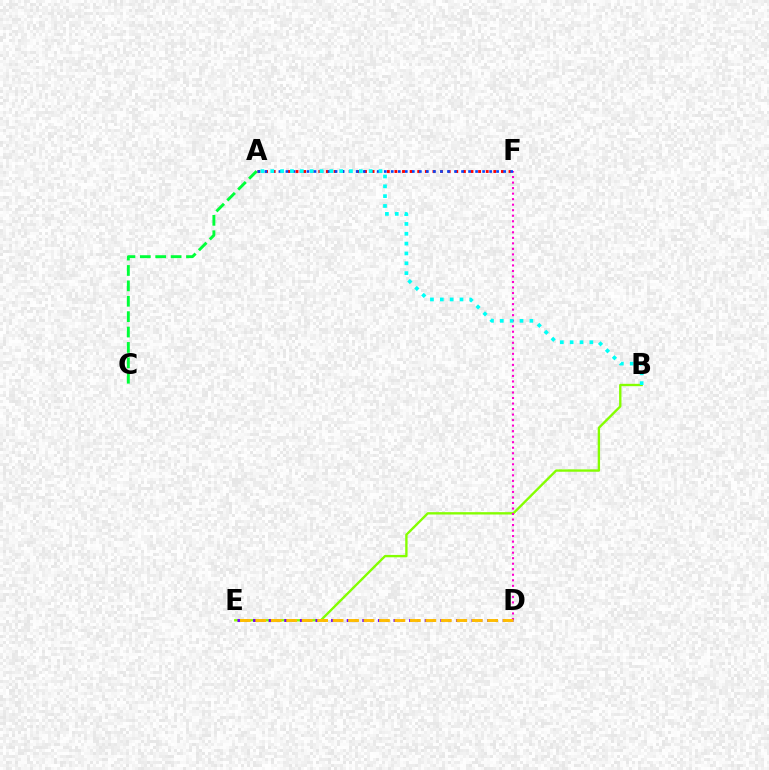{('B', 'E'): [{'color': '#84ff00', 'line_style': 'solid', 'thickness': 1.69}], ('A', 'F'): [{'color': '#ff0000', 'line_style': 'dotted', 'thickness': 2.07}, {'color': '#004bff', 'line_style': 'dotted', 'thickness': 1.91}], ('D', 'F'): [{'color': '#ff00cf', 'line_style': 'dotted', 'thickness': 1.5}], ('A', 'C'): [{'color': '#00ff39', 'line_style': 'dashed', 'thickness': 2.09}], ('D', 'E'): [{'color': '#7200ff', 'line_style': 'dotted', 'thickness': 2.12}, {'color': '#ffbd00', 'line_style': 'dashed', 'thickness': 2.1}], ('A', 'B'): [{'color': '#00fff6', 'line_style': 'dotted', 'thickness': 2.67}]}